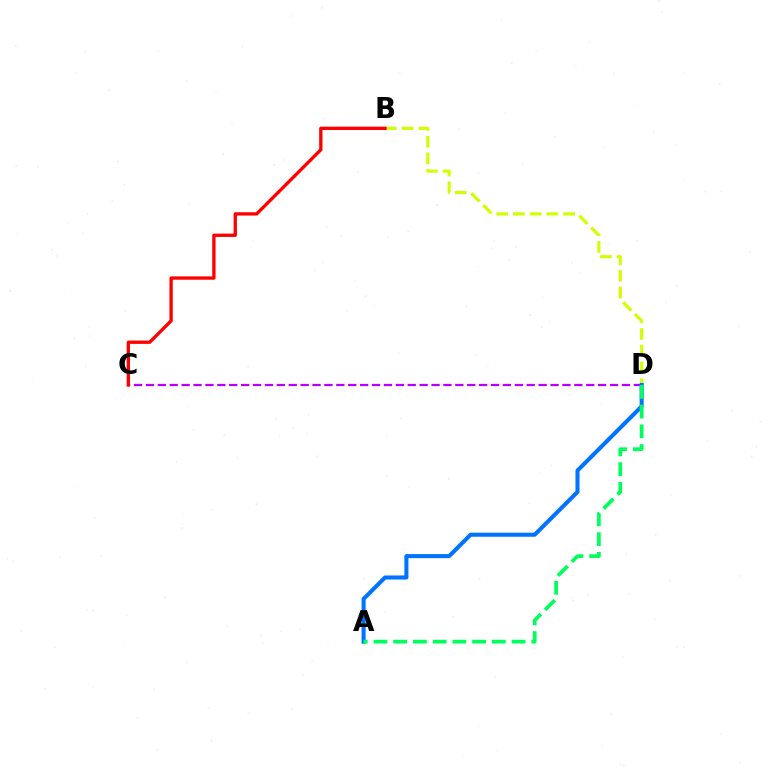{('B', 'D'): [{'color': '#d1ff00', 'line_style': 'dashed', 'thickness': 2.28}], ('C', 'D'): [{'color': '#b900ff', 'line_style': 'dashed', 'thickness': 1.62}], ('A', 'D'): [{'color': '#0074ff', 'line_style': 'solid', 'thickness': 2.93}, {'color': '#00ff5c', 'line_style': 'dashed', 'thickness': 2.68}], ('B', 'C'): [{'color': '#ff0000', 'line_style': 'solid', 'thickness': 2.39}]}